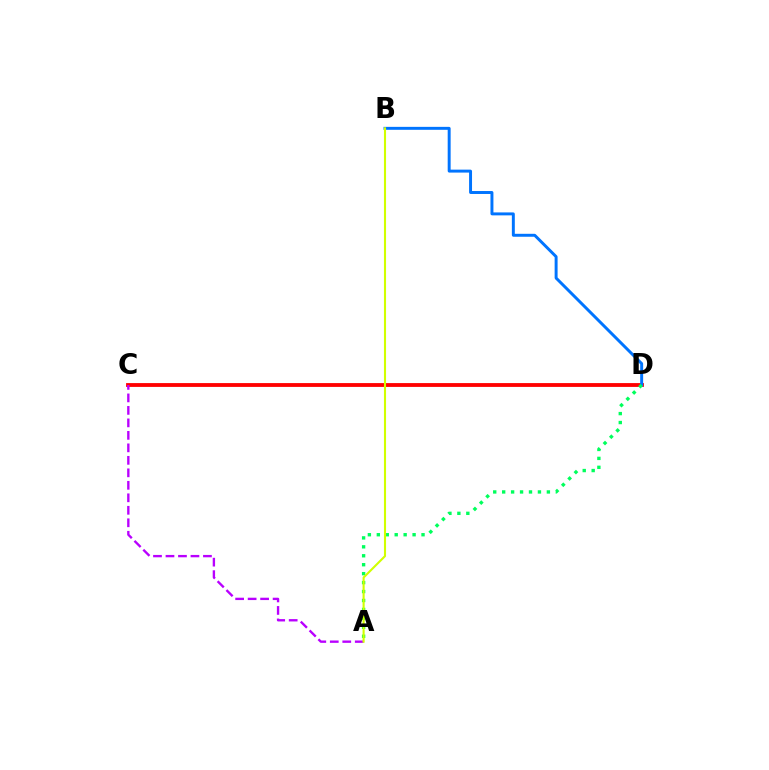{('C', 'D'): [{'color': '#ff0000', 'line_style': 'solid', 'thickness': 2.75}], ('B', 'D'): [{'color': '#0074ff', 'line_style': 'solid', 'thickness': 2.12}], ('A', 'D'): [{'color': '#00ff5c', 'line_style': 'dotted', 'thickness': 2.43}], ('A', 'C'): [{'color': '#b900ff', 'line_style': 'dashed', 'thickness': 1.7}], ('A', 'B'): [{'color': '#d1ff00', 'line_style': 'solid', 'thickness': 1.51}]}